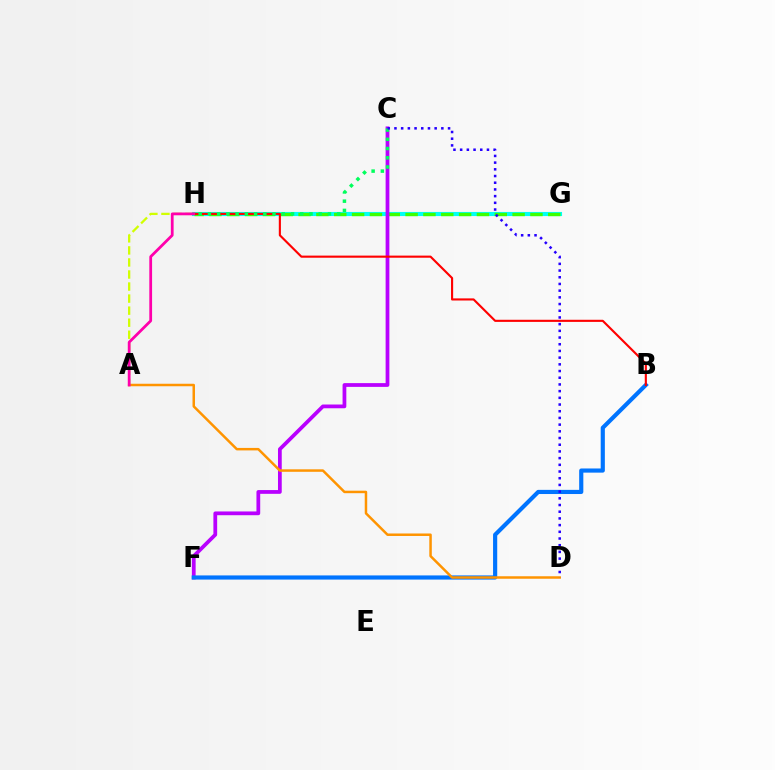{('G', 'H'): [{'color': '#00fff6', 'line_style': 'solid', 'thickness': 2.96}, {'color': '#3dff00', 'line_style': 'dashed', 'thickness': 2.42}], ('C', 'F'): [{'color': '#b900ff', 'line_style': 'solid', 'thickness': 2.7}], ('A', 'H'): [{'color': '#d1ff00', 'line_style': 'dashed', 'thickness': 1.64}, {'color': '#ff00ac', 'line_style': 'solid', 'thickness': 1.99}], ('B', 'F'): [{'color': '#0074ff', 'line_style': 'solid', 'thickness': 2.99}], ('A', 'D'): [{'color': '#ff9400', 'line_style': 'solid', 'thickness': 1.79}], ('B', 'H'): [{'color': '#ff0000', 'line_style': 'solid', 'thickness': 1.53}], ('C', 'H'): [{'color': '#00ff5c', 'line_style': 'dotted', 'thickness': 2.51}], ('C', 'D'): [{'color': '#2500ff', 'line_style': 'dotted', 'thickness': 1.82}]}